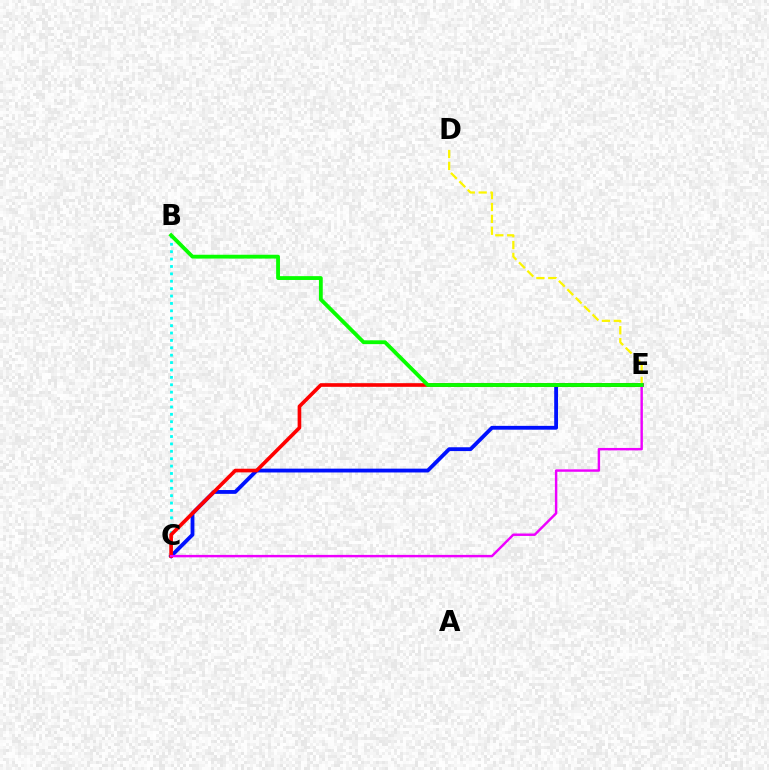{('B', 'C'): [{'color': '#00fff6', 'line_style': 'dotted', 'thickness': 2.01}], ('C', 'E'): [{'color': '#0010ff', 'line_style': 'solid', 'thickness': 2.75}, {'color': '#ff0000', 'line_style': 'solid', 'thickness': 2.63}, {'color': '#ee00ff', 'line_style': 'solid', 'thickness': 1.75}], ('D', 'E'): [{'color': '#fcf500', 'line_style': 'dashed', 'thickness': 1.62}], ('B', 'E'): [{'color': '#08ff00', 'line_style': 'solid', 'thickness': 2.76}]}